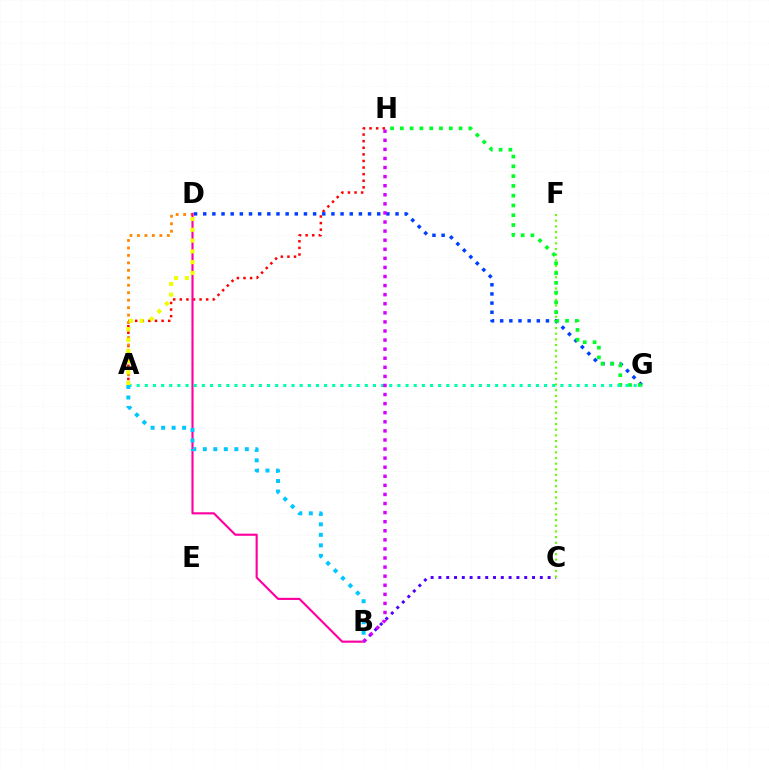{('A', 'H'): [{'color': '#ff0000', 'line_style': 'dotted', 'thickness': 1.79}], ('B', 'C'): [{'color': '#4f00ff', 'line_style': 'dotted', 'thickness': 2.12}], ('C', 'F'): [{'color': '#66ff00', 'line_style': 'dotted', 'thickness': 1.53}], ('D', 'G'): [{'color': '#003fff', 'line_style': 'dotted', 'thickness': 2.49}], ('A', 'D'): [{'color': '#ff8800', 'line_style': 'dotted', 'thickness': 2.03}, {'color': '#eeff00', 'line_style': 'dotted', 'thickness': 2.93}], ('G', 'H'): [{'color': '#00ff27', 'line_style': 'dotted', 'thickness': 2.66}], ('B', 'D'): [{'color': '#ff00a0', 'line_style': 'solid', 'thickness': 1.54}], ('A', 'G'): [{'color': '#00ffaf', 'line_style': 'dotted', 'thickness': 2.21}], ('A', 'B'): [{'color': '#00c7ff', 'line_style': 'dotted', 'thickness': 2.86}], ('B', 'H'): [{'color': '#d600ff', 'line_style': 'dotted', 'thickness': 2.47}]}